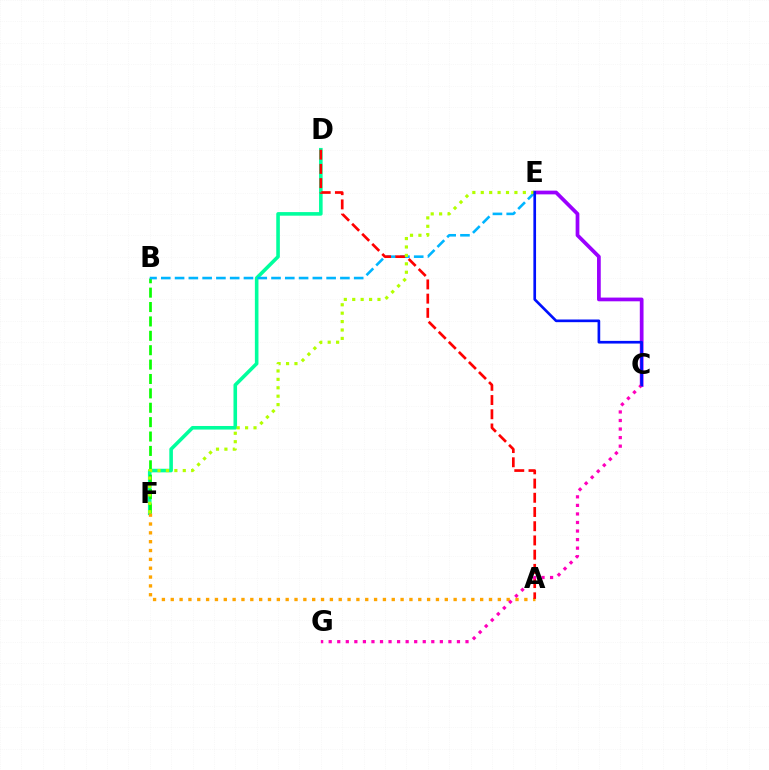{('C', 'E'): [{'color': '#9b00ff', 'line_style': 'solid', 'thickness': 2.68}, {'color': '#0010ff', 'line_style': 'solid', 'thickness': 1.92}], ('D', 'F'): [{'color': '#00ff9d', 'line_style': 'solid', 'thickness': 2.58}], ('B', 'F'): [{'color': '#08ff00', 'line_style': 'dashed', 'thickness': 1.95}], ('A', 'F'): [{'color': '#ffa500', 'line_style': 'dotted', 'thickness': 2.4}], ('B', 'E'): [{'color': '#00b5ff', 'line_style': 'dashed', 'thickness': 1.87}], ('A', 'D'): [{'color': '#ff0000', 'line_style': 'dashed', 'thickness': 1.93}], ('C', 'G'): [{'color': '#ff00bd', 'line_style': 'dotted', 'thickness': 2.32}], ('E', 'F'): [{'color': '#b3ff00', 'line_style': 'dotted', 'thickness': 2.29}]}